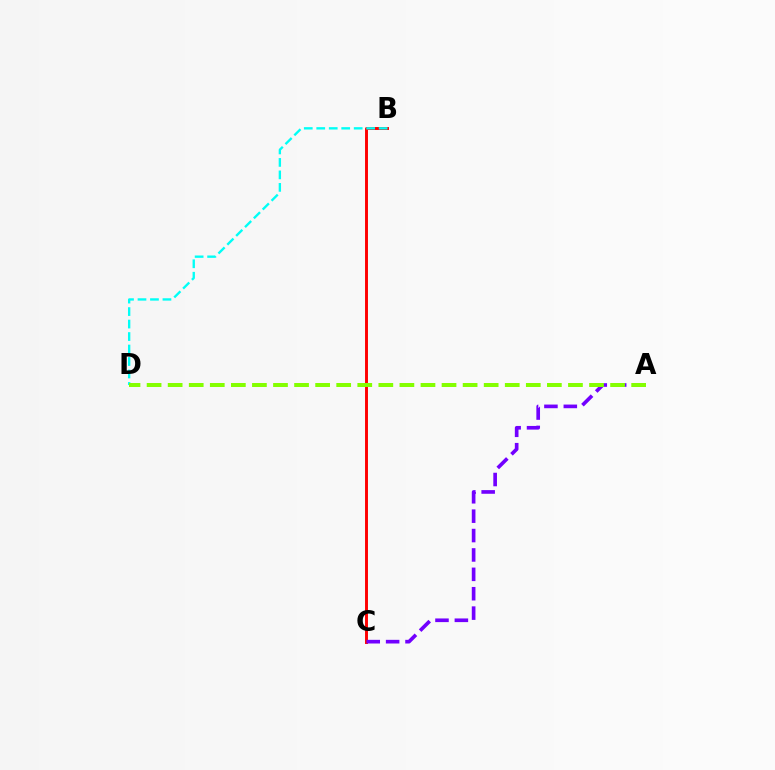{('B', 'C'): [{'color': '#ff0000', 'line_style': 'solid', 'thickness': 2.11}], ('B', 'D'): [{'color': '#00fff6', 'line_style': 'dashed', 'thickness': 1.7}], ('A', 'C'): [{'color': '#7200ff', 'line_style': 'dashed', 'thickness': 2.63}], ('A', 'D'): [{'color': '#84ff00', 'line_style': 'dashed', 'thickness': 2.86}]}